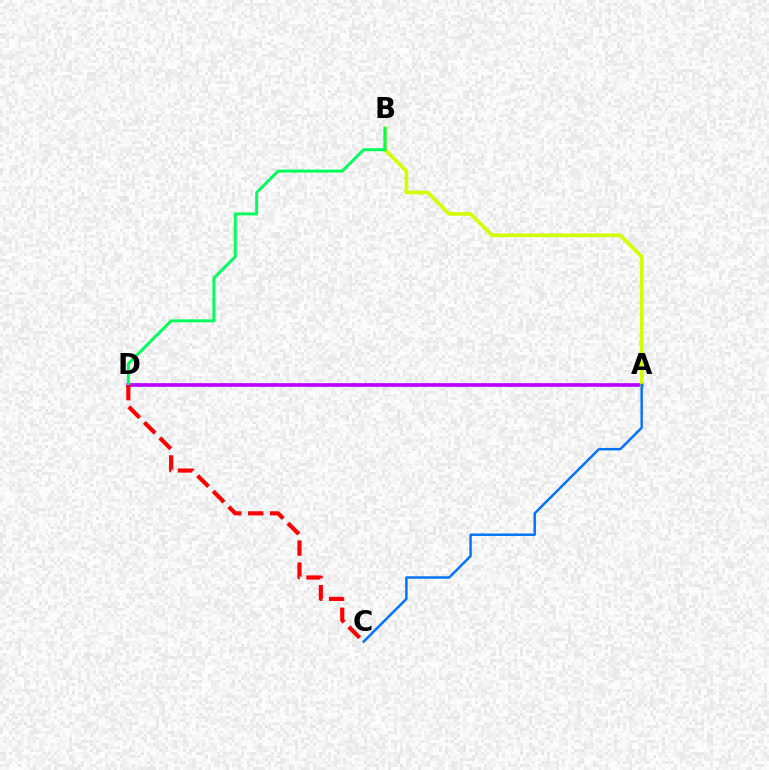{('A', 'D'): [{'color': '#b900ff', 'line_style': 'solid', 'thickness': 2.66}], ('A', 'B'): [{'color': '#d1ff00', 'line_style': 'solid', 'thickness': 2.65}], ('B', 'D'): [{'color': '#00ff5c', 'line_style': 'solid', 'thickness': 2.13}], ('C', 'D'): [{'color': '#ff0000', 'line_style': 'dashed', 'thickness': 2.99}], ('A', 'C'): [{'color': '#0074ff', 'line_style': 'solid', 'thickness': 1.76}]}